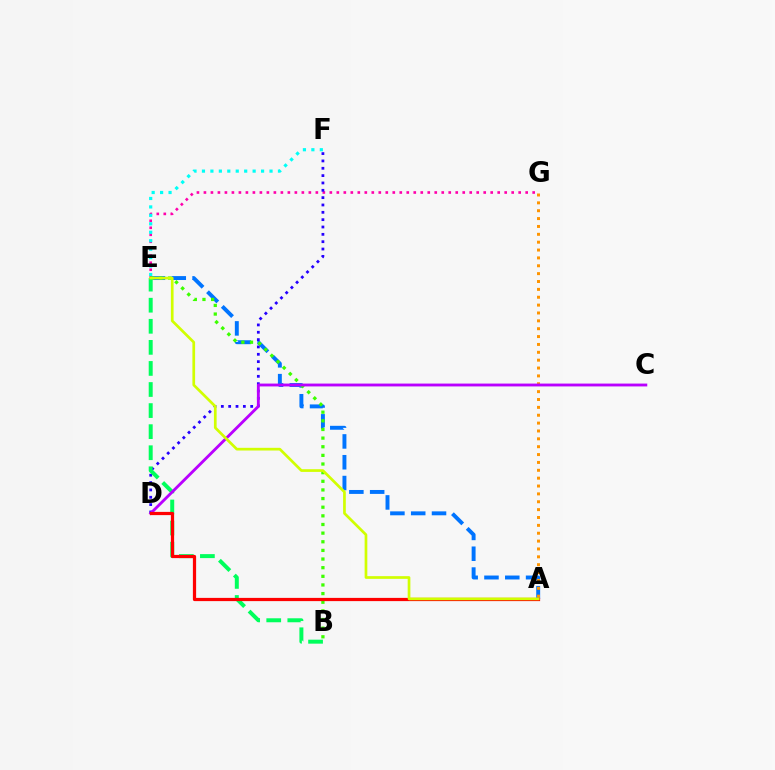{('A', 'E'): [{'color': '#0074ff', 'line_style': 'dashed', 'thickness': 2.83}, {'color': '#d1ff00', 'line_style': 'solid', 'thickness': 1.94}], ('E', 'G'): [{'color': '#ff00ac', 'line_style': 'dotted', 'thickness': 1.9}], ('D', 'F'): [{'color': '#2500ff', 'line_style': 'dotted', 'thickness': 1.99}], ('E', 'F'): [{'color': '#00fff6', 'line_style': 'dotted', 'thickness': 2.29}], ('B', 'E'): [{'color': '#3dff00', 'line_style': 'dotted', 'thickness': 2.35}, {'color': '#00ff5c', 'line_style': 'dashed', 'thickness': 2.86}], ('A', 'G'): [{'color': '#ff9400', 'line_style': 'dotted', 'thickness': 2.14}], ('C', 'D'): [{'color': '#b900ff', 'line_style': 'solid', 'thickness': 2.05}], ('A', 'D'): [{'color': '#ff0000', 'line_style': 'solid', 'thickness': 2.32}]}